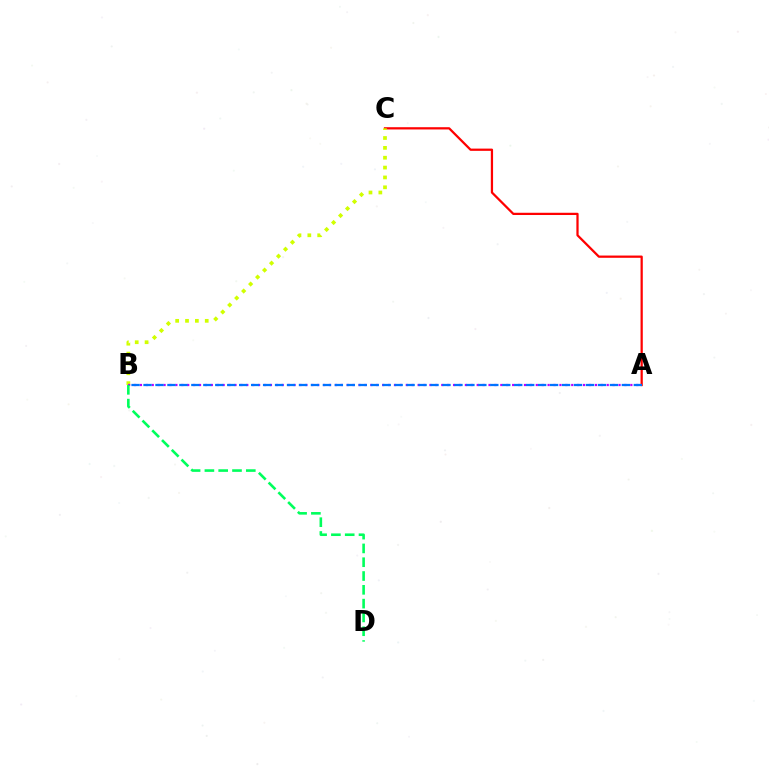{('A', 'C'): [{'color': '#ff0000', 'line_style': 'solid', 'thickness': 1.62}], ('B', 'C'): [{'color': '#d1ff00', 'line_style': 'dotted', 'thickness': 2.68}], ('A', 'B'): [{'color': '#b900ff', 'line_style': 'dotted', 'thickness': 1.61}, {'color': '#0074ff', 'line_style': 'dashed', 'thickness': 1.62}], ('B', 'D'): [{'color': '#00ff5c', 'line_style': 'dashed', 'thickness': 1.87}]}